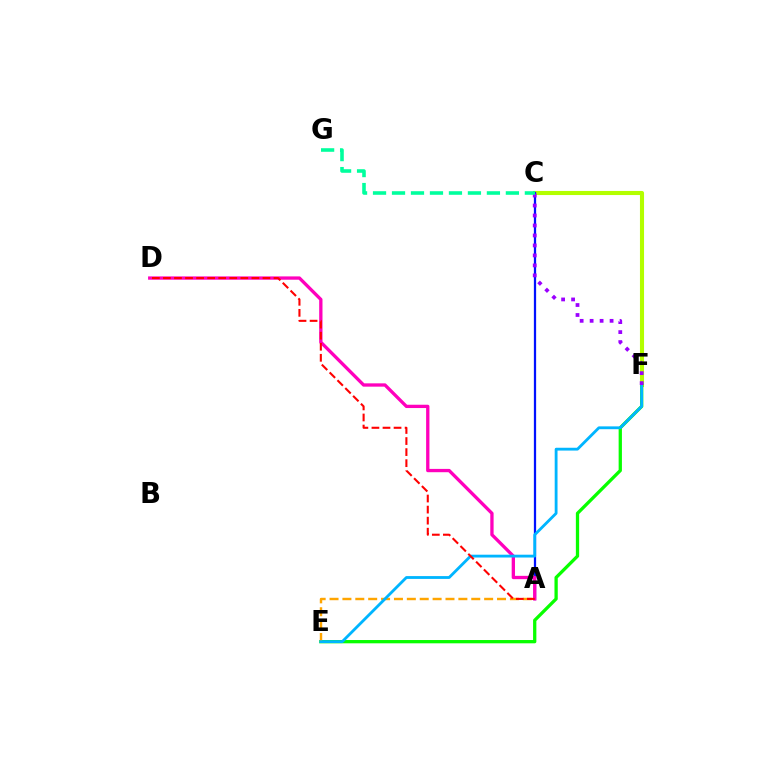{('C', 'F'): [{'color': '#b3ff00', 'line_style': 'solid', 'thickness': 2.95}, {'color': '#9b00ff', 'line_style': 'dotted', 'thickness': 2.71}], ('A', 'C'): [{'color': '#0010ff', 'line_style': 'solid', 'thickness': 1.63}], ('A', 'D'): [{'color': '#ff00bd', 'line_style': 'solid', 'thickness': 2.38}, {'color': '#ff0000', 'line_style': 'dashed', 'thickness': 1.5}], ('E', 'F'): [{'color': '#08ff00', 'line_style': 'solid', 'thickness': 2.37}, {'color': '#00b5ff', 'line_style': 'solid', 'thickness': 2.03}], ('A', 'E'): [{'color': '#ffa500', 'line_style': 'dashed', 'thickness': 1.75}], ('C', 'G'): [{'color': '#00ff9d', 'line_style': 'dashed', 'thickness': 2.58}]}